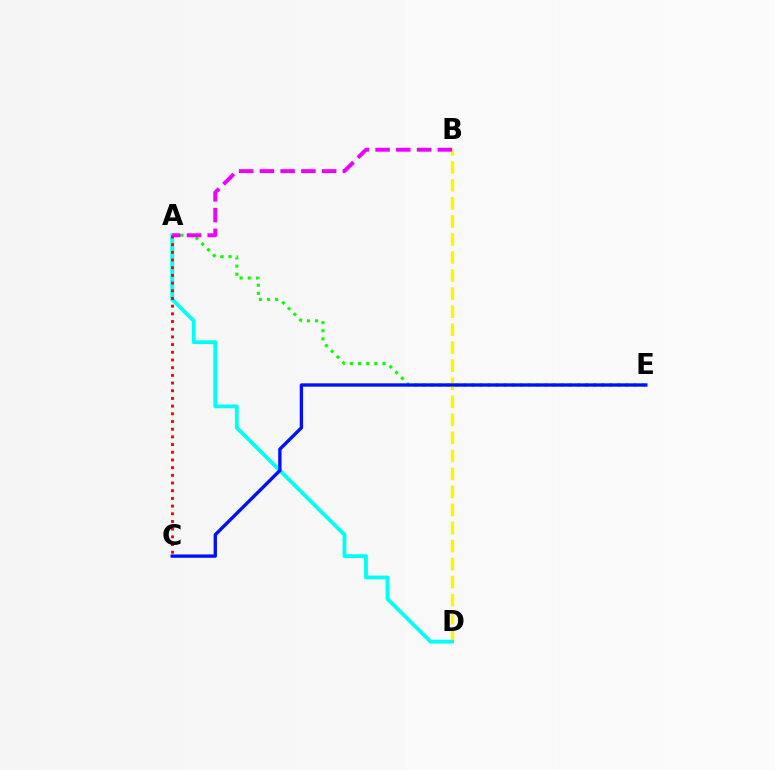{('B', 'D'): [{'color': '#fcf500', 'line_style': 'dashed', 'thickness': 2.45}], ('A', 'D'): [{'color': '#00fff6', 'line_style': 'solid', 'thickness': 2.74}], ('A', 'E'): [{'color': '#08ff00', 'line_style': 'dotted', 'thickness': 2.21}], ('A', 'C'): [{'color': '#ff0000', 'line_style': 'dotted', 'thickness': 2.09}], ('A', 'B'): [{'color': '#ee00ff', 'line_style': 'dashed', 'thickness': 2.82}], ('C', 'E'): [{'color': '#0010ff', 'line_style': 'solid', 'thickness': 2.41}]}